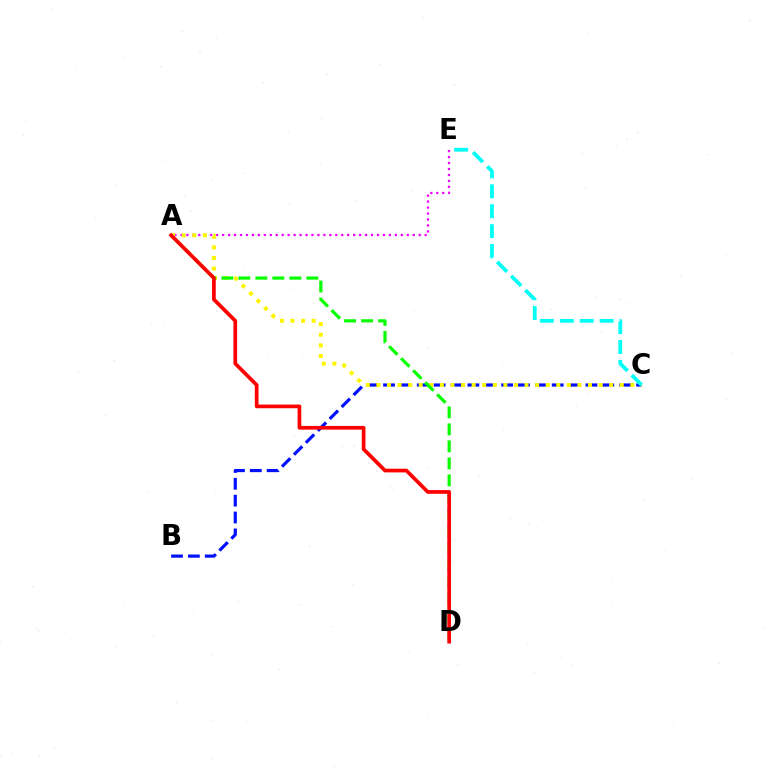{('B', 'C'): [{'color': '#0010ff', 'line_style': 'dashed', 'thickness': 2.29}], ('A', 'E'): [{'color': '#ee00ff', 'line_style': 'dotted', 'thickness': 1.62}], ('A', 'C'): [{'color': '#fcf500', 'line_style': 'dotted', 'thickness': 2.87}], ('C', 'E'): [{'color': '#00fff6', 'line_style': 'dashed', 'thickness': 2.71}], ('A', 'D'): [{'color': '#08ff00', 'line_style': 'dashed', 'thickness': 2.31}, {'color': '#ff0000', 'line_style': 'solid', 'thickness': 2.66}]}